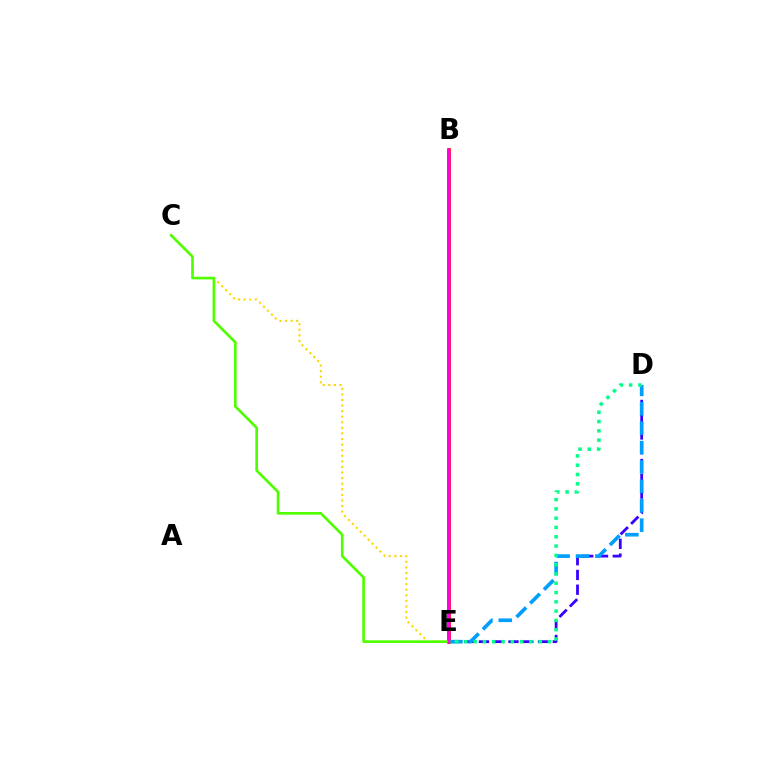{('B', 'E'): [{'color': '#ff0000', 'line_style': 'solid', 'thickness': 2.63}, {'color': '#ff00ed', 'line_style': 'solid', 'thickness': 1.8}], ('D', 'E'): [{'color': '#3700ff', 'line_style': 'dashed', 'thickness': 2.01}, {'color': '#009eff', 'line_style': 'dashed', 'thickness': 2.63}, {'color': '#00ff86', 'line_style': 'dotted', 'thickness': 2.52}], ('C', 'E'): [{'color': '#ffd500', 'line_style': 'dotted', 'thickness': 1.52}, {'color': '#4fff00', 'line_style': 'solid', 'thickness': 1.92}]}